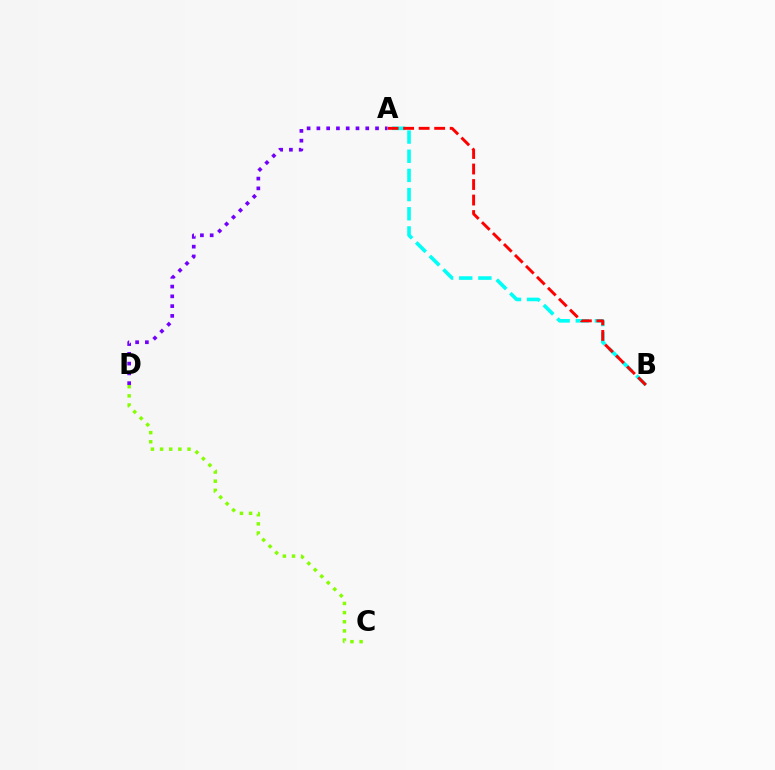{('A', 'B'): [{'color': '#00fff6', 'line_style': 'dashed', 'thickness': 2.6}, {'color': '#ff0000', 'line_style': 'dashed', 'thickness': 2.11}], ('C', 'D'): [{'color': '#84ff00', 'line_style': 'dotted', 'thickness': 2.48}], ('A', 'D'): [{'color': '#7200ff', 'line_style': 'dotted', 'thickness': 2.66}]}